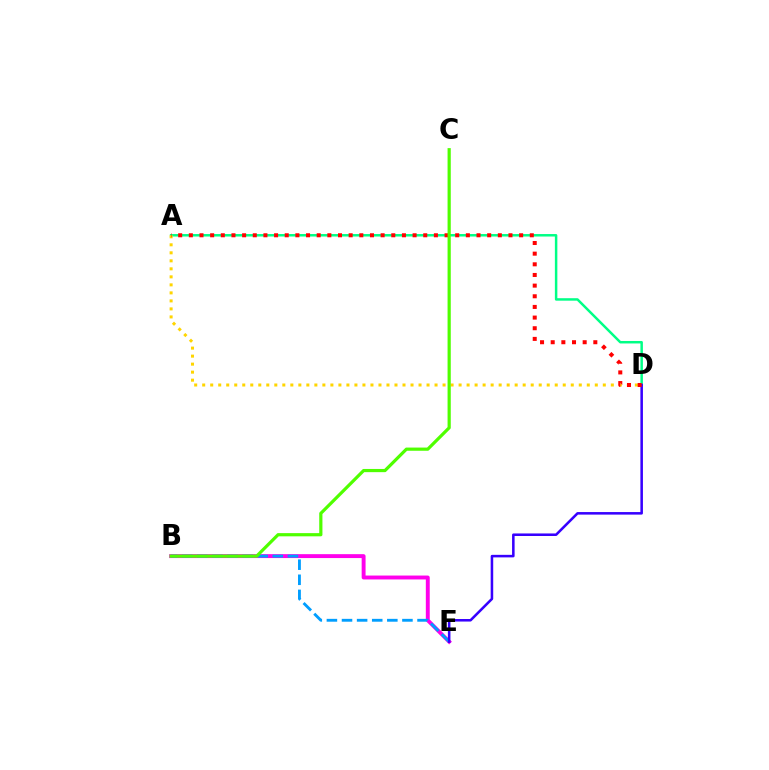{('A', 'D'): [{'color': '#00ff86', 'line_style': 'solid', 'thickness': 1.79}, {'color': '#ffd500', 'line_style': 'dotted', 'thickness': 2.18}, {'color': '#ff0000', 'line_style': 'dotted', 'thickness': 2.89}], ('B', 'E'): [{'color': '#ff00ed', 'line_style': 'solid', 'thickness': 2.81}, {'color': '#009eff', 'line_style': 'dashed', 'thickness': 2.05}], ('D', 'E'): [{'color': '#3700ff', 'line_style': 'solid', 'thickness': 1.83}], ('B', 'C'): [{'color': '#4fff00', 'line_style': 'solid', 'thickness': 2.3}]}